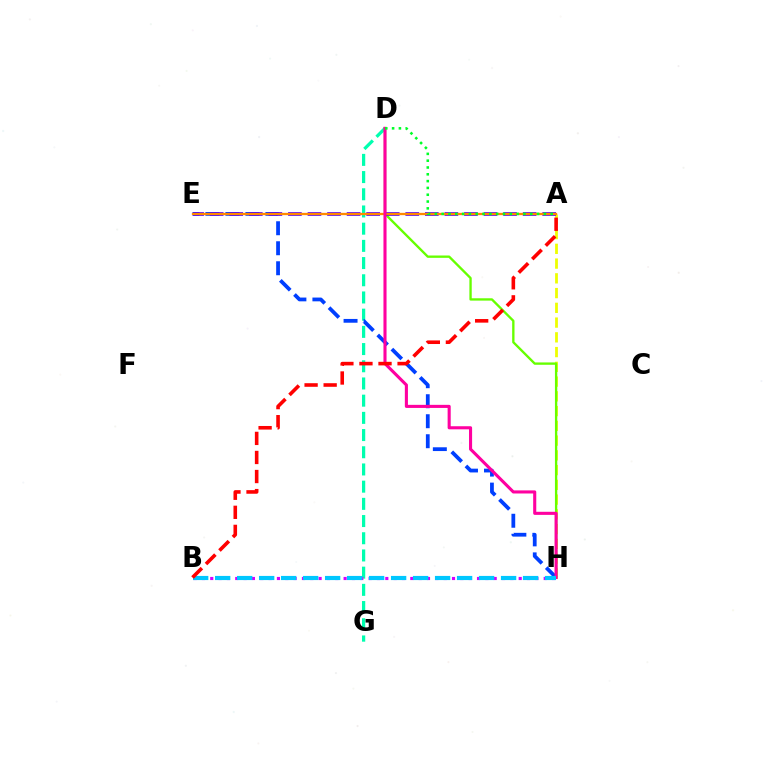{('D', 'G'): [{'color': '#00ffaf', 'line_style': 'dashed', 'thickness': 2.34}], ('B', 'H'): [{'color': '#d600ff', 'line_style': 'dotted', 'thickness': 2.27}, {'color': '#00c7ff', 'line_style': 'dashed', 'thickness': 2.99}], ('A', 'H'): [{'color': '#eeff00', 'line_style': 'dashed', 'thickness': 2.0}], ('D', 'H'): [{'color': '#66ff00', 'line_style': 'solid', 'thickness': 1.69}, {'color': '#ff00a0', 'line_style': 'solid', 'thickness': 2.22}], ('E', 'H'): [{'color': '#003fff', 'line_style': 'dashed', 'thickness': 2.72}], ('A', 'E'): [{'color': '#4f00ff', 'line_style': 'dashed', 'thickness': 2.66}, {'color': '#ff8800', 'line_style': 'solid', 'thickness': 1.65}], ('A', 'B'): [{'color': '#ff0000', 'line_style': 'dashed', 'thickness': 2.59}], ('A', 'D'): [{'color': '#00ff27', 'line_style': 'dotted', 'thickness': 1.85}]}